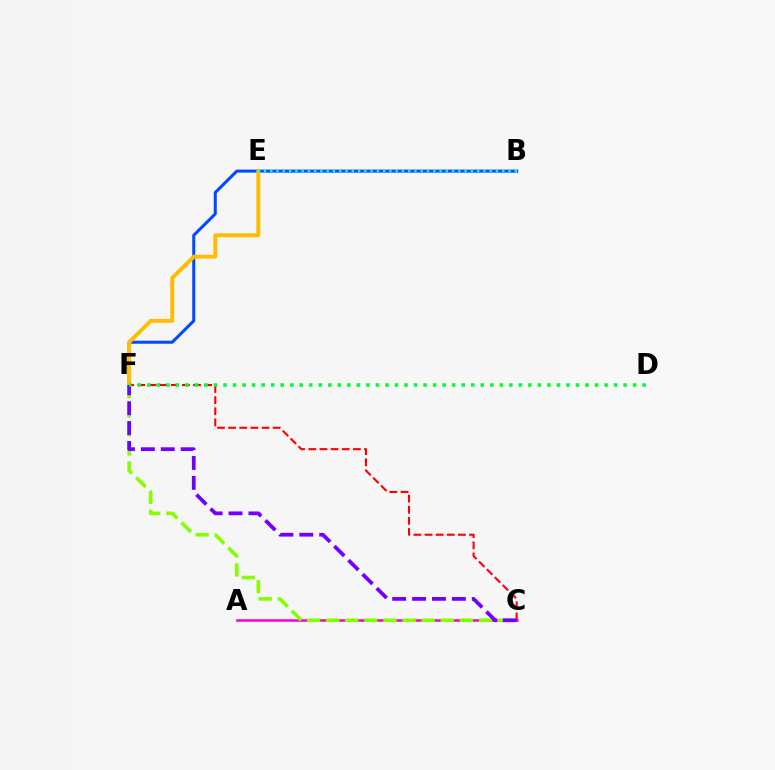{('B', 'F'): [{'color': '#004bff', 'line_style': 'solid', 'thickness': 2.19}], ('E', 'F'): [{'color': '#ffbd00', 'line_style': 'solid', 'thickness': 2.83}], ('A', 'C'): [{'color': '#ff00cf', 'line_style': 'solid', 'thickness': 1.86}], ('C', 'F'): [{'color': '#84ff00', 'line_style': 'dashed', 'thickness': 2.59}, {'color': '#7200ff', 'line_style': 'dashed', 'thickness': 2.7}, {'color': '#ff0000', 'line_style': 'dashed', 'thickness': 1.51}], ('B', 'E'): [{'color': '#00fff6', 'line_style': 'dotted', 'thickness': 1.7}], ('D', 'F'): [{'color': '#00ff39', 'line_style': 'dotted', 'thickness': 2.59}]}